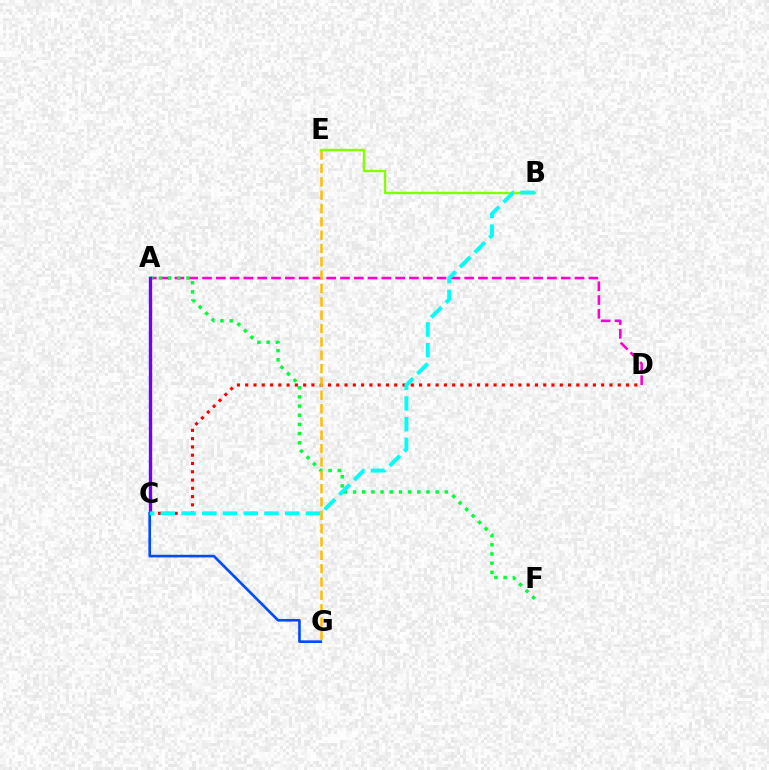{('C', 'G'): [{'color': '#004bff', 'line_style': 'solid', 'thickness': 1.9}], ('C', 'D'): [{'color': '#ff0000', 'line_style': 'dotted', 'thickness': 2.25}], ('A', 'D'): [{'color': '#ff00cf', 'line_style': 'dashed', 'thickness': 1.87}], ('A', 'F'): [{'color': '#00ff39', 'line_style': 'dotted', 'thickness': 2.49}], ('A', 'C'): [{'color': '#7200ff', 'line_style': 'solid', 'thickness': 2.4}], ('E', 'G'): [{'color': '#ffbd00', 'line_style': 'dashed', 'thickness': 1.81}], ('B', 'E'): [{'color': '#84ff00', 'line_style': 'solid', 'thickness': 1.73}], ('B', 'C'): [{'color': '#00fff6', 'line_style': 'dashed', 'thickness': 2.82}]}